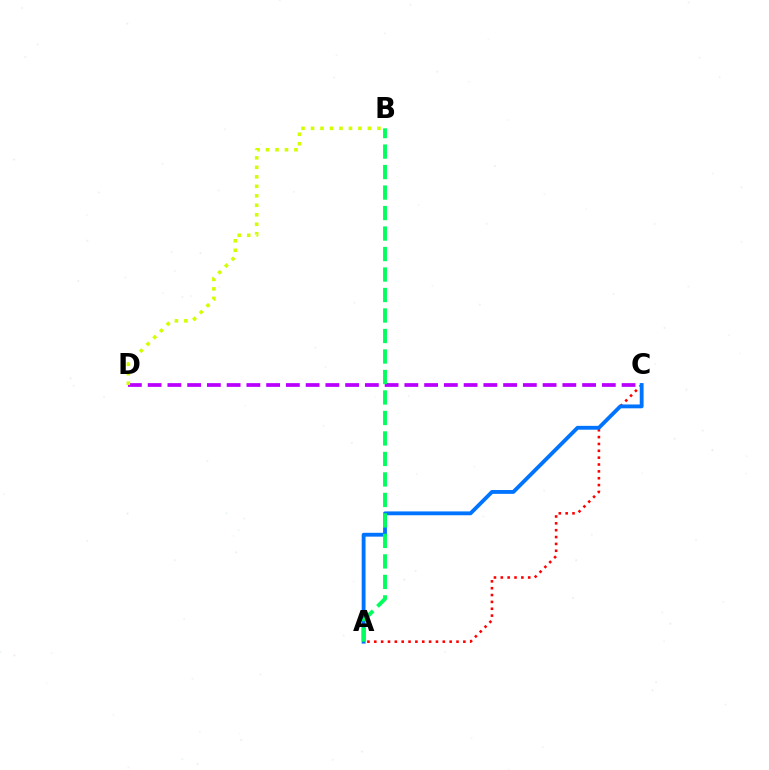{('C', 'D'): [{'color': '#b900ff', 'line_style': 'dashed', 'thickness': 2.68}], ('A', 'C'): [{'color': '#ff0000', 'line_style': 'dotted', 'thickness': 1.86}, {'color': '#0074ff', 'line_style': 'solid', 'thickness': 2.76}], ('B', 'D'): [{'color': '#d1ff00', 'line_style': 'dotted', 'thickness': 2.58}], ('A', 'B'): [{'color': '#00ff5c', 'line_style': 'dashed', 'thickness': 2.78}]}